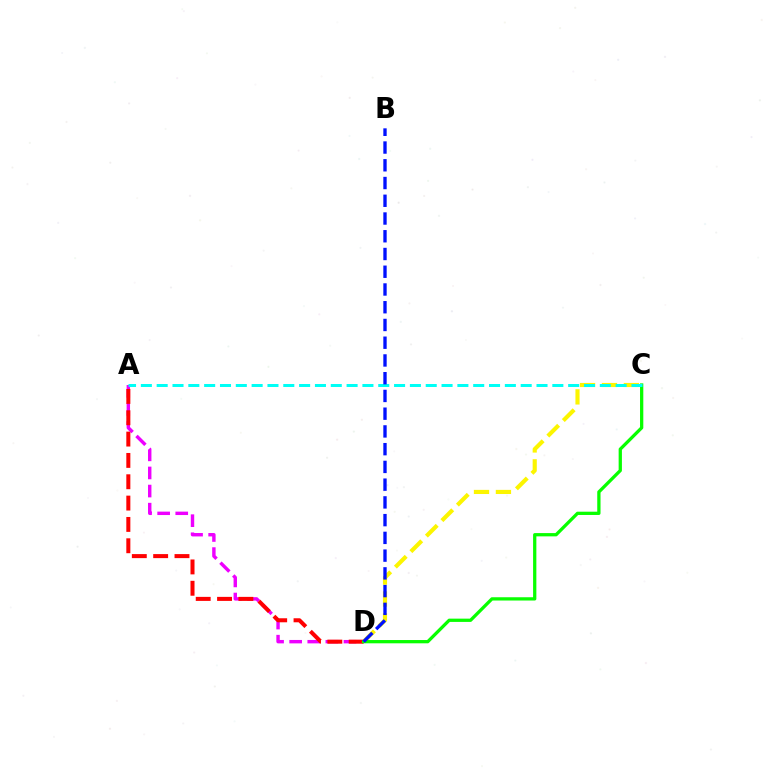{('A', 'D'): [{'color': '#ee00ff', 'line_style': 'dashed', 'thickness': 2.46}, {'color': '#ff0000', 'line_style': 'dashed', 'thickness': 2.9}], ('C', 'D'): [{'color': '#fcf500', 'line_style': 'dashed', 'thickness': 2.98}, {'color': '#08ff00', 'line_style': 'solid', 'thickness': 2.36}], ('A', 'C'): [{'color': '#00fff6', 'line_style': 'dashed', 'thickness': 2.15}], ('B', 'D'): [{'color': '#0010ff', 'line_style': 'dashed', 'thickness': 2.41}]}